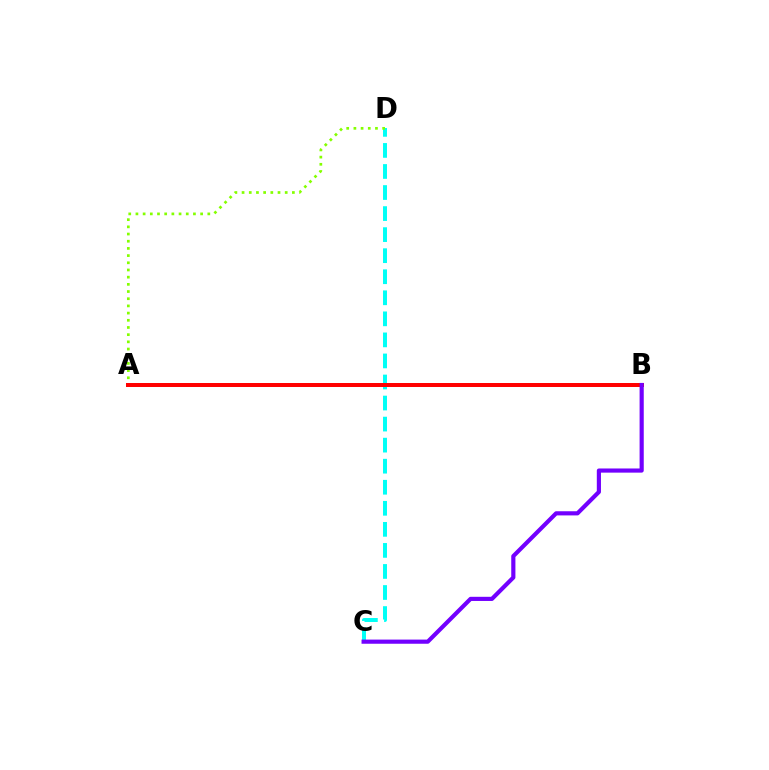{('C', 'D'): [{'color': '#00fff6', 'line_style': 'dashed', 'thickness': 2.86}], ('A', 'D'): [{'color': '#84ff00', 'line_style': 'dotted', 'thickness': 1.95}], ('A', 'B'): [{'color': '#ff0000', 'line_style': 'solid', 'thickness': 2.87}], ('B', 'C'): [{'color': '#7200ff', 'line_style': 'solid', 'thickness': 2.99}]}